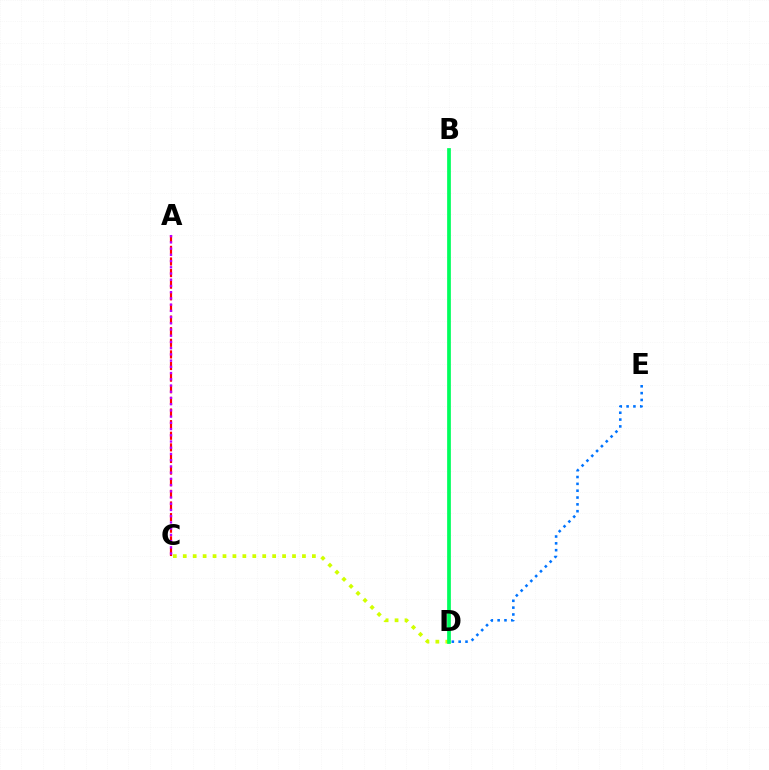{('A', 'C'): [{'color': '#ff0000', 'line_style': 'dashed', 'thickness': 1.58}, {'color': '#b900ff', 'line_style': 'dotted', 'thickness': 1.69}], ('C', 'D'): [{'color': '#d1ff00', 'line_style': 'dotted', 'thickness': 2.7}], ('D', 'E'): [{'color': '#0074ff', 'line_style': 'dotted', 'thickness': 1.86}], ('B', 'D'): [{'color': '#00ff5c', 'line_style': 'solid', 'thickness': 2.68}]}